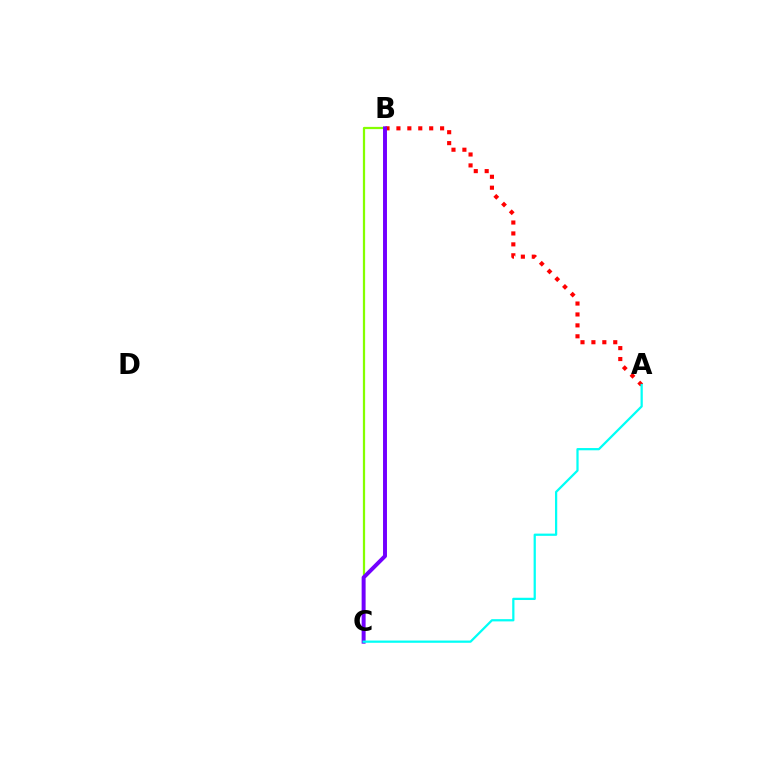{('A', 'B'): [{'color': '#ff0000', 'line_style': 'dotted', 'thickness': 2.97}], ('B', 'C'): [{'color': '#84ff00', 'line_style': 'solid', 'thickness': 1.61}, {'color': '#7200ff', 'line_style': 'solid', 'thickness': 2.84}], ('A', 'C'): [{'color': '#00fff6', 'line_style': 'solid', 'thickness': 1.61}]}